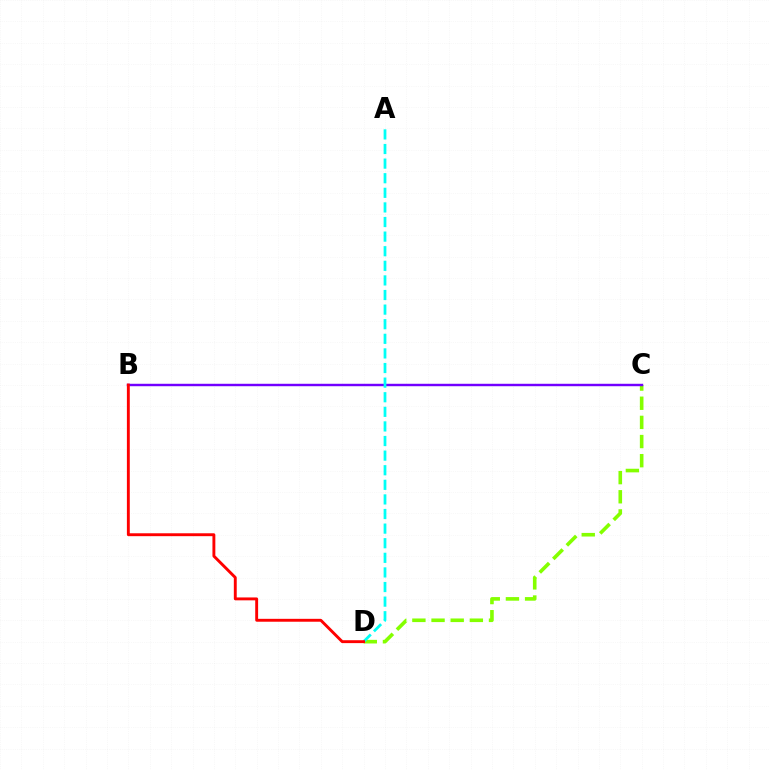{('C', 'D'): [{'color': '#84ff00', 'line_style': 'dashed', 'thickness': 2.6}], ('B', 'C'): [{'color': '#7200ff', 'line_style': 'solid', 'thickness': 1.76}], ('A', 'D'): [{'color': '#00fff6', 'line_style': 'dashed', 'thickness': 1.98}], ('B', 'D'): [{'color': '#ff0000', 'line_style': 'solid', 'thickness': 2.08}]}